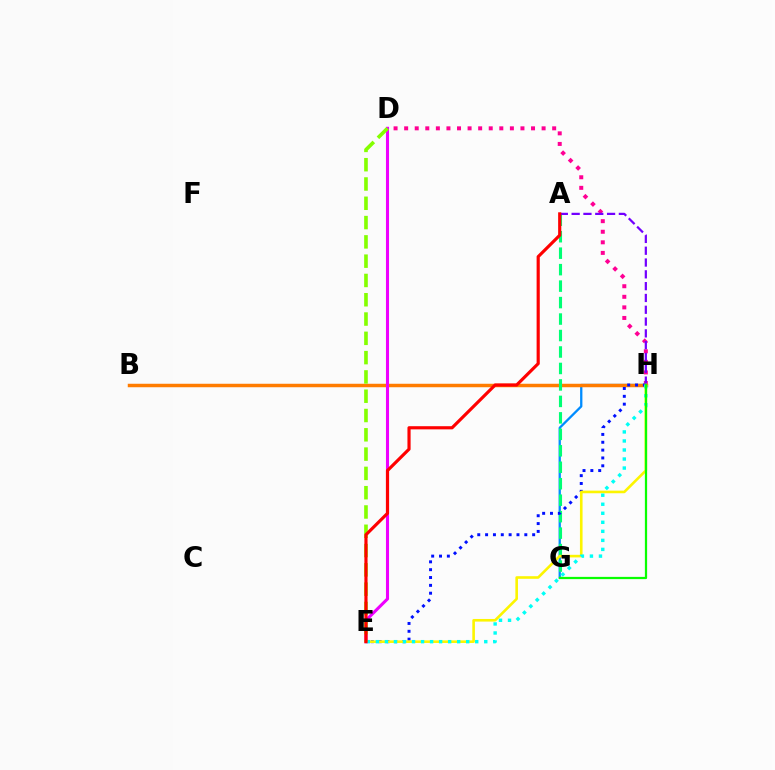{('D', 'H'): [{'color': '#ff0094', 'line_style': 'dotted', 'thickness': 2.87}], ('G', 'H'): [{'color': '#008cff', 'line_style': 'solid', 'thickness': 1.65}, {'color': '#08ff00', 'line_style': 'solid', 'thickness': 1.61}], ('B', 'H'): [{'color': '#ff7c00', 'line_style': 'solid', 'thickness': 2.5}], ('A', 'G'): [{'color': '#00ff74', 'line_style': 'dashed', 'thickness': 2.24}], ('A', 'H'): [{'color': '#7200ff', 'line_style': 'dashed', 'thickness': 1.6}], ('E', 'H'): [{'color': '#0010ff', 'line_style': 'dotted', 'thickness': 2.13}, {'color': '#fcf500', 'line_style': 'solid', 'thickness': 1.88}, {'color': '#00fff6', 'line_style': 'dotted', 'thickness': 2.45}], ('D', 'E'): [{'color': '#ee00ff', 'line_style': 'solid', 'thickness': 2.22}, {'color': '#84ff00', 'line_style': 'dashed', 'thickness': 2.62}], ('A', 'E'): [{'color': '#ff0000', 'line_style': 'solid', 'thickness': 2.28}]}